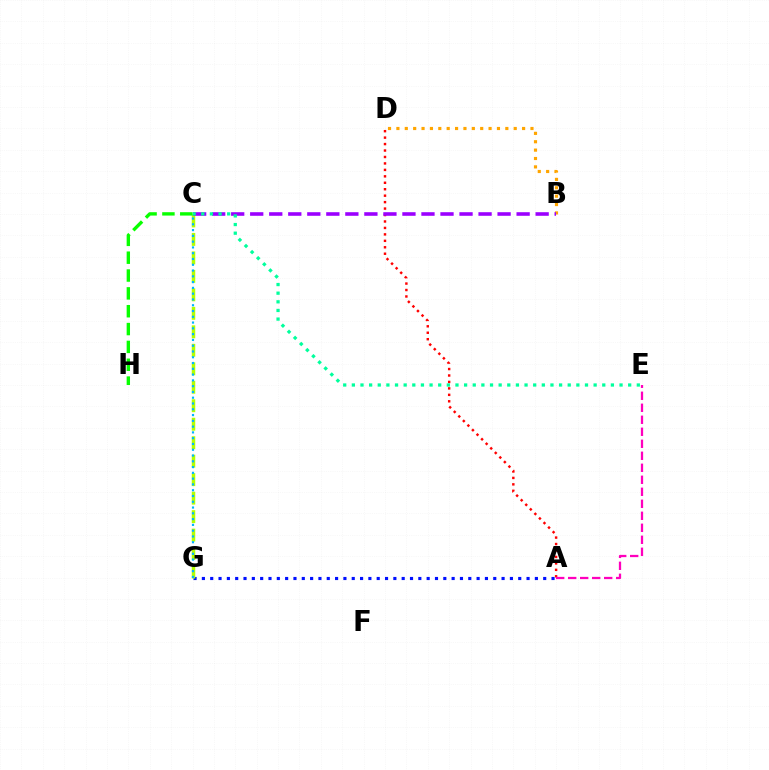{('A', 'G'): [{'color': '#0010ff', 'line_style': 'dotted', 'thickness': 2.26}], ('B', 'D'): [{'color': '#ffa500', 'line_style': 'dotted', 'thickness': 2.28}], ('A', 'D'): [{'color': '#ff0000', 'line_style': 'dotted', 'thickness': 1.75}], ('C', 'G'): [{'color': '#b3ff00', 'line_style': 'dashed', 'thickness': 2.51}, {'color': '#00b5ff', 'line_style': 'dotted', 'thickness': 1.57}], ('B', 'C'): [{'color': '#9b00ff', 'line_style': 'dashed', 'thickness': 2.58}], ('C', 'E'): [{'color': '#00ff9d', 'line_style': 'dotted', 'thickness': 2.35}], ('C', 'H'): [{'color': '#08ff00', 'line_style': 'dashed', 'thickness': 2.42}], ('A', 'E'): [{'color': '#ff00bd', 'line_style': 'dashed', 'thickness': 1.63}]}